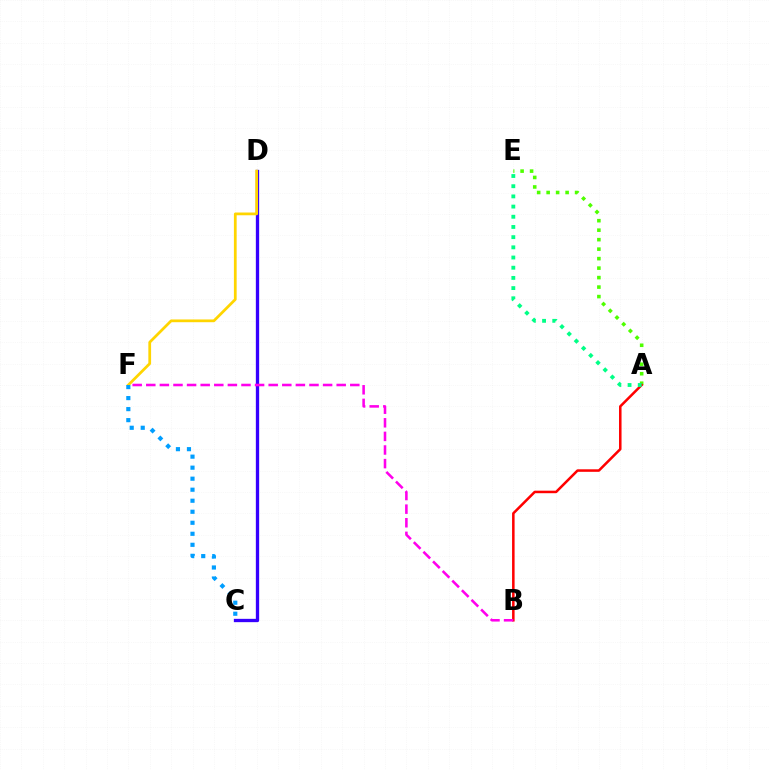{('A', 'E'): [{'color': '#4fff00', 'line_style': 'dotted', 'thickness': 2.58}, {'color': '#00ff86', 'line_style': 'dotted', 'thickness': 2.77}], ('A', 'B'): [{'color': '#ff0000', 'line_style': 'solid', 'thickness': 1.82}], ('C', 'D'): [{'color': '#3700ff', 'line_style': 'solid', 'thickness': 2.38}], ('D', 'F'): [{'color': '#ffd500', 'line_style': 'solid', 'thickness': 1.98}], ('C', 'F'): [{'color': '#009eff', 'line_style': 'dotted', 'thickness': 2.99}], ('B', 'F'): [{'color': '#ff00ed', 'line_style': 'dashed', 'thickness': 1.85}]}